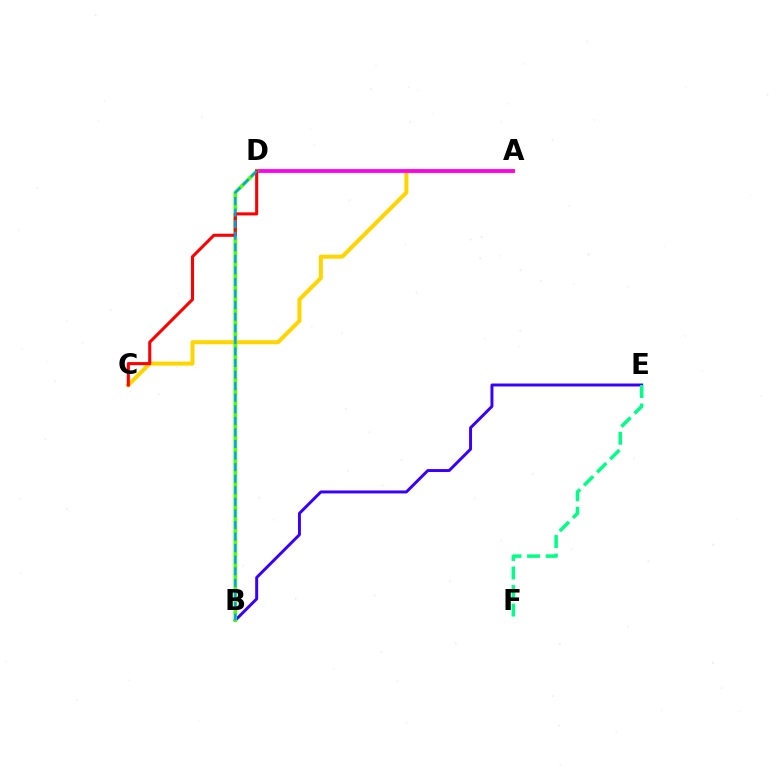{('A', 'C'): [{'color': '#ffd500', 'line_style': 'solid', 'thickness': 2.9}], ('A', 'D'): [{'color': '#ff00ed', 'line_style': 'solid', 'thickness': 2.73}], ('B', 'E'): [{'color': '#3700ff', 'line_style': 'solid', 'thickness': 2.13}], ('B', 'D'): [{'color': '#4fff00', 'line_style': 'solid', 'thickness': 2.62}, {'color': '#009eff', 'line_style': 'dashed', 'thickness': 1.57}], ('C', 'D'): [{'color': '#ff0000', 'line_style': 'solid', 'thickness': 2.2}], ('E', 'F'): [{'color': '#00ff86', 'line_style': 'dashed', 'thickness': 2.52}]}